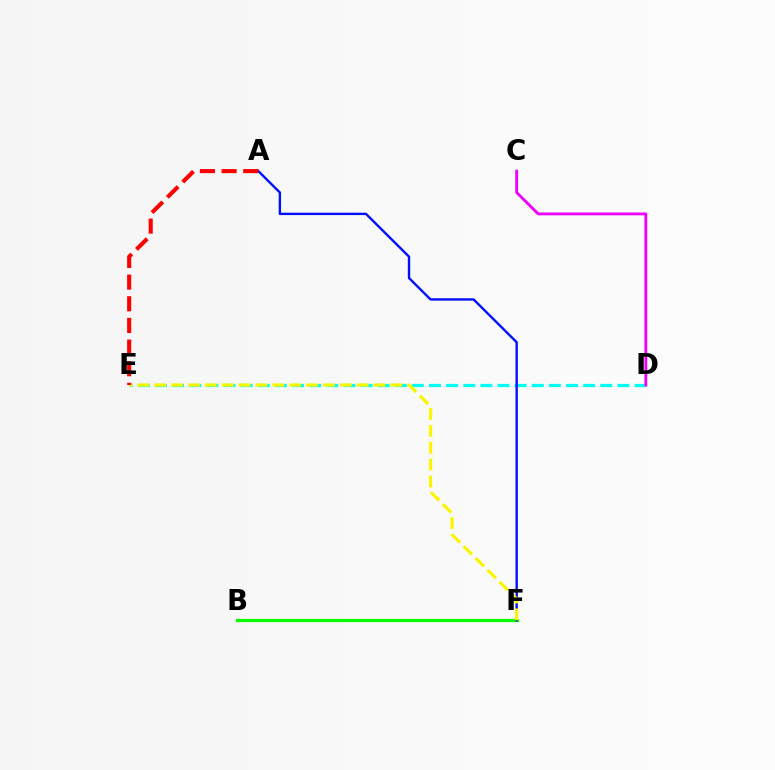{('D', 'E'): [{'color': '#00fff6', 'line_style': 'dashed', 'thickness': 2.33}], ('B', 'F'): [{'color': '#08ff00', 'line_style': 'solid', 'thickness': 2.31}], ('C', 'D'): [{'color': '#ee00ff', 'line_style': 'solid', 'thickness': 2.06}], ('A', 'F'): [{'color': '#0010ff', 'line_style': 'solid', 'thickness': 1.71}], ('E', 'F'): [{'color': '#fcf500', 'line_style': 'dashed', 'thickness': 2.29}], ('A', 'E'): [{'color': '#ff0000', 'line_style': 'dashed', 'thickness': 2.94}]}